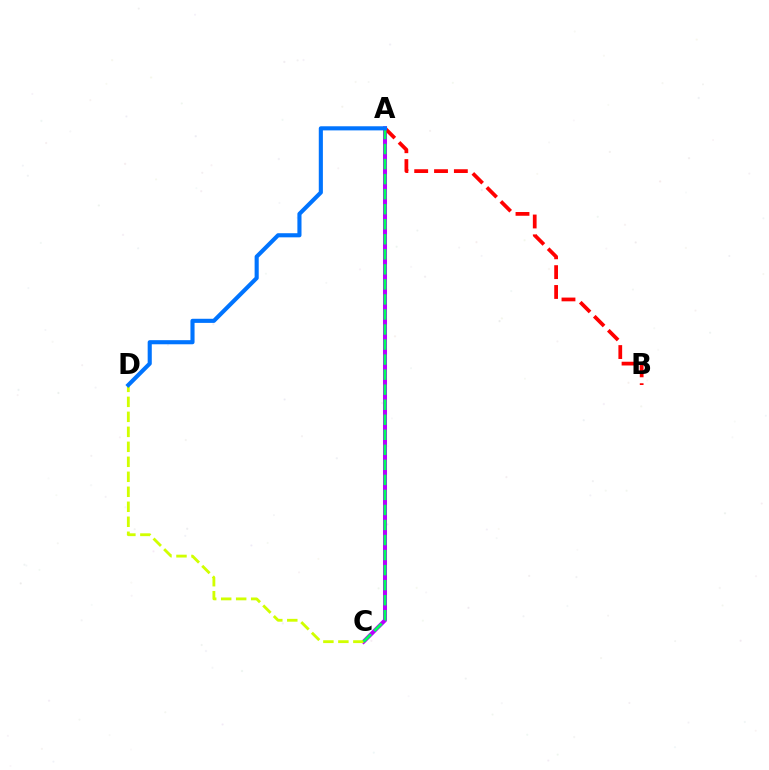{('A', 'C'): [{'color': '#b900ff', 'line_style': 'solid', 'thickness': 2.9}, {'color': '#00ff5c', 'line_style': 'dashed', 'thickness': 2.04}], ('A', 'B'): [{'color': '#ff0000', 'line_style': 'dashed', 'thickness': 2.69}], ('C', 'D'): [{'color': '#d1ff00', 'line_style': 'dashed', 'thickness': 2.04}], ('A', 'D'): [{'color': '#0074ff', 'line_style': 'solid', 'thickness': 2.96}]}